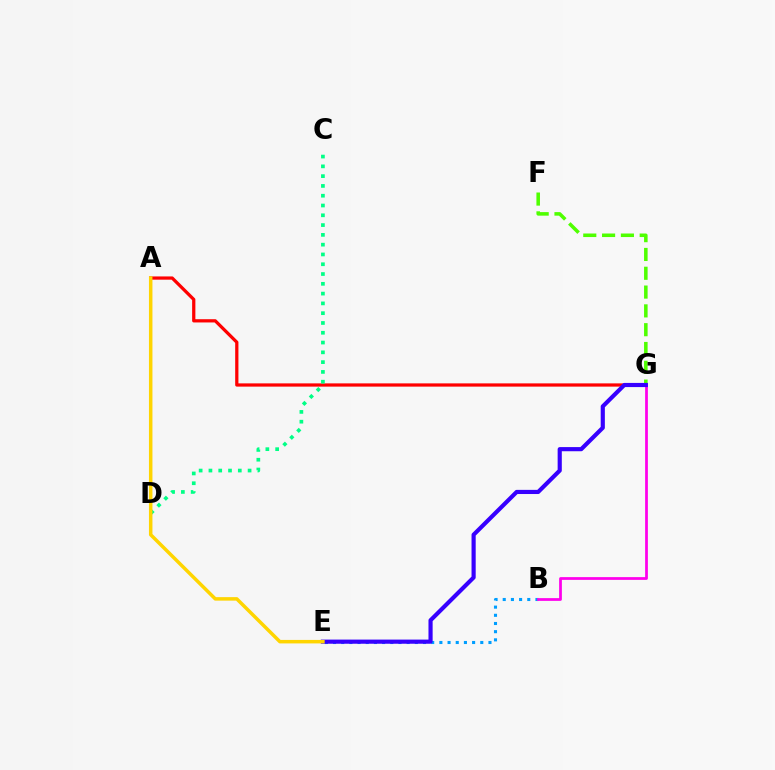{('B', 'E'): [{'color': '#009eff', 'line_style': 'dotted', 'thickness': 2.22}], ('F', 'G'): [{'color': '#4fff00', 'line_style': 'dashed', 'thickness': 2.56}], ('A', 'G'): [{'color': '#ff0000', 'line_style': 'solid', 'thickness': 2.34}], ('B', 'G'): [{'color': '#ff00ed', 'line_style': 'solid', 'thickness': 1.98}], ('E', 'G'): [{'color': '#3700ff', 'line_style': 'solid', 'thickness': 2.99}], ('C', 'D'): [{'color': '#00ff86', 'line_style': 'dotted', 'thickness': 2.66}], ('A', 'E'): [{'color': '#ffd500', 'line_style': 'solid', 'thickness': 2.51}]}